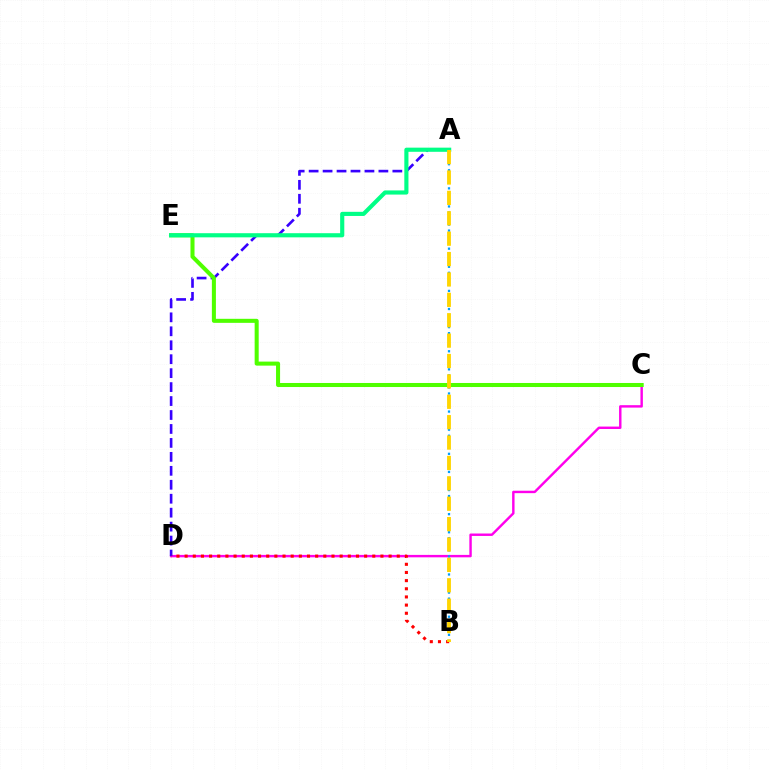{('C', 'D'): [{'color': '#ff00ed', 'line_style': 'solid', 'thickness': 1.75}], ('A', 'D'): [{'color': '#3700ff', 'line_style': 'dashed', 'thickness': 1.9}], ('B', 'D'): [{'color': '#ff0000', 'line_style': 'dotted', 'thickness': 2.22}], ('A', 'B'): [{'color': '#009eff', 'line_style': 'dotted', 'thickness': 1.64}, {'color': '#ffd500', 'line_style': 'dashed', 'thickness': 2.77}], ('C', 'E'): [{'color': '#4fff00', 'line_style': 'solid', 'thickness': 2.91}], ('A', 'E'): [{'color': '#00ff86', 'line_style': 'solid', 'thickness': 2.98}]}